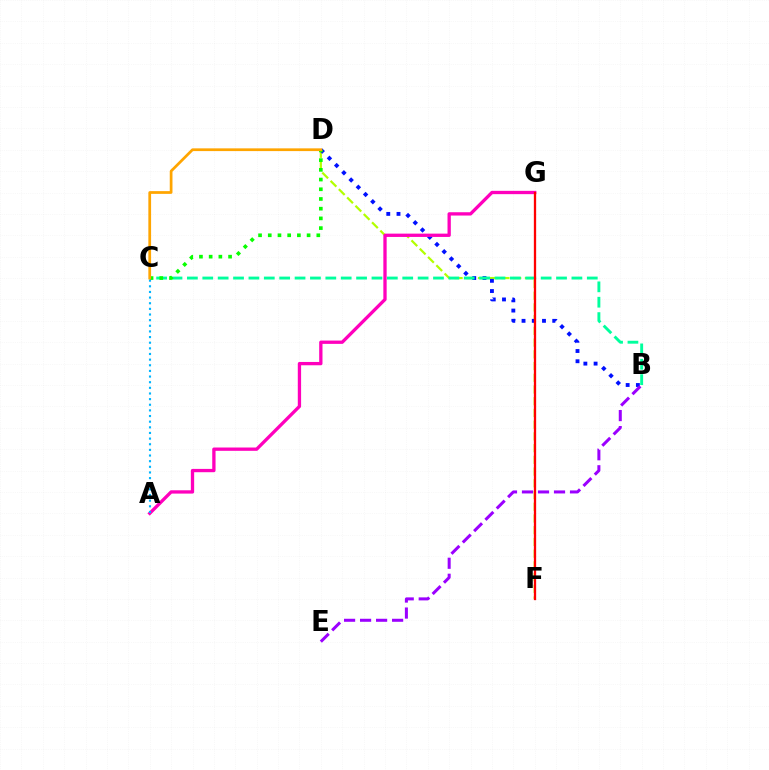{('D', 'F'): [{'color': '#b3ff00', 'line_style': 'dashed', 'thickness': 1.59}], ('B', 'D'): [{'color': '#0010ff', 'line_style': 'dotted', 'thickness': 2.78}], ('A', 'G'): [{'color': '#ff00bd', 'line_style': 'solid', 'thickness': 2.38}], ('B', 'C'): [{'color': '#00ff9d', 'line_style': 'dashed', 'thickness': 2.09}], ('F', 'G'): [{'color': '#ff0000', 'line_style': 'solid', 'thickness': 1.65}], ('B', 'E'): [{'color': '#9b00ff', 'line_style': 'dashed', 'thickness': 2.17}], ('C', 'D'): [{'color': '#08ff00', 'line_style': 'dotted', 'thickness': 2.64}, {'color': '#ffa500', 'line_style': 'solid', 'thickness': 1.97}], ('A', 'C'): [{'color': '#00b5ff', 'line_style': 'dotted', 'thickness': 1.53}]}